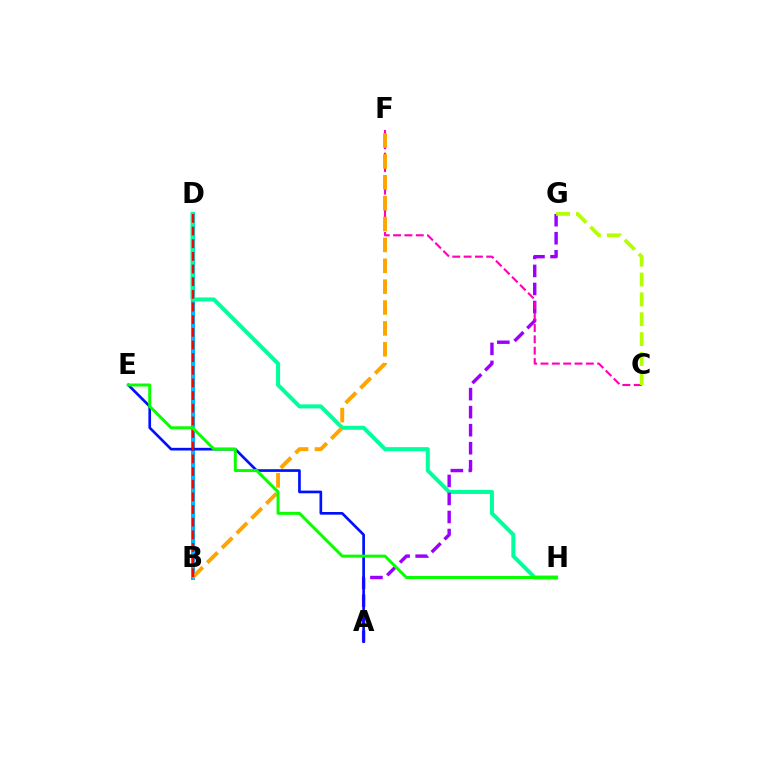{('B', 'D'): [{'color': '#00b5ff', 'line_style': 'solid', 'thickness': 2.87}, {'color': '#ff0000', 'line_style': 'dashed', 'thickness': 1.72}], ('D', 'H'): [{'color': '#00ff9d', 'line_style': 'solid', 'thickness': 2.89}], ('A', 'G'): [{'color': '#9b00ff', 'line_style': 'dashed', 'thickness': 2.45}], ('C', 'F'): [{'color': '#ff00bd', 'line_style': 'dashed', 'thickness': 1.54}], ('B', 'F'): [{'color': '#ffa500', 'line_style': 'dashed', 'thickness': 2.84}], ('A', 'E'): [{'color': '#0010ff', 'line_style': 'solid', 'thickness': 1.93}], ('E', 'H'): [{'color': '#08ff00', 'line_style': 'solid', 'thickness': 2.14}], ('C', 'G'): [{'color': '#b3ff00', 'line_style': 'dashed', 'thickness': 2.7}]}